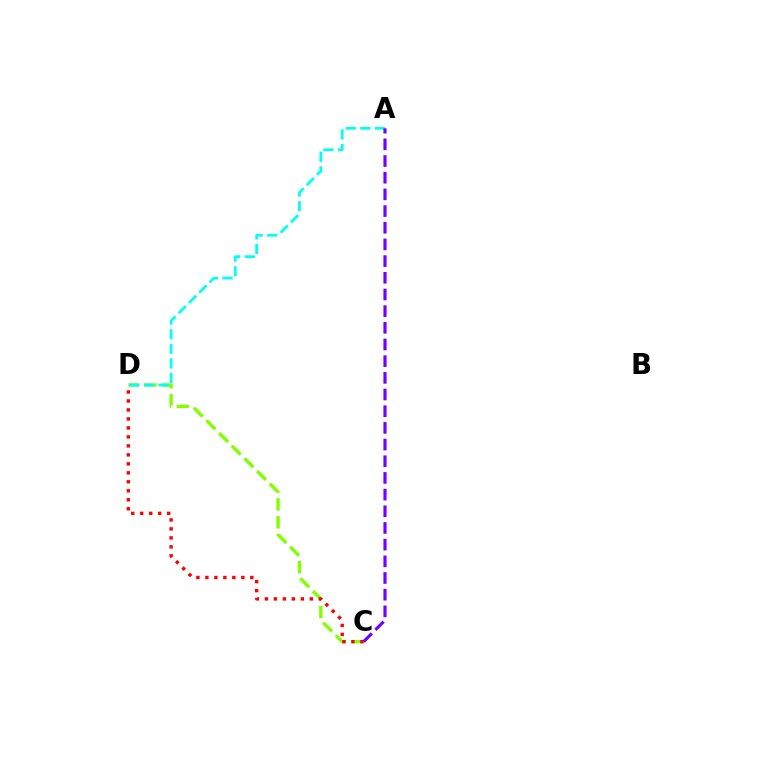{('C', 'D'): [{'color': '#84ff00', 'line_style': 'dashed', 'thickness': 2.43}, {'color': '#ff0000', 'line_style': 'dotted', 'thickness': 2.44}], ('A', 'D'): [{'color': '#00fff6', 'line_style': 'dashed', 'thickness': 1.98}], ('A', 'C'): [{'color': '#7200ff', 'line_style': 'dashed', 'thickness': 2.27}]}